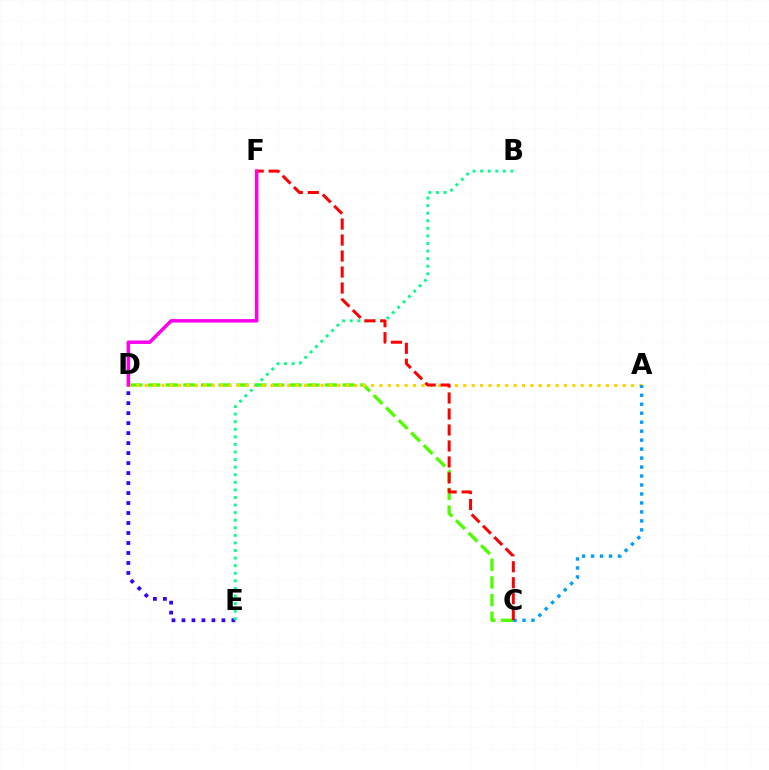{('C', 'D'): [{'color': '#4fff00', 'line_style': 'dashed', 'thickness': 2.4}], ('D', 'E'): [{'color': '#3700ff', 'line_style': 'dotted', 'thickness': 2.71}], ('A', 'D'): [{'color': '#ffd500', 'line_style': 'dotted', 'thickness': 2.28}], ('B', 'E'): [{'color': '#00ff86', 'line_style': 'dotted', 'thickness': 2.06}], ('A', 'C'): [{'color': '#009eff', 'line_style': 'dotted', 'thickness': 2.44}], ('C', 'F'): [{'color': '#ff0000', 'line_style': 'dashed', 'thickness': 2.17}], ('D', 'F'): [{'color': '#ff00ed', 'line_style': 'solid', 'thickness': 2.5}]}